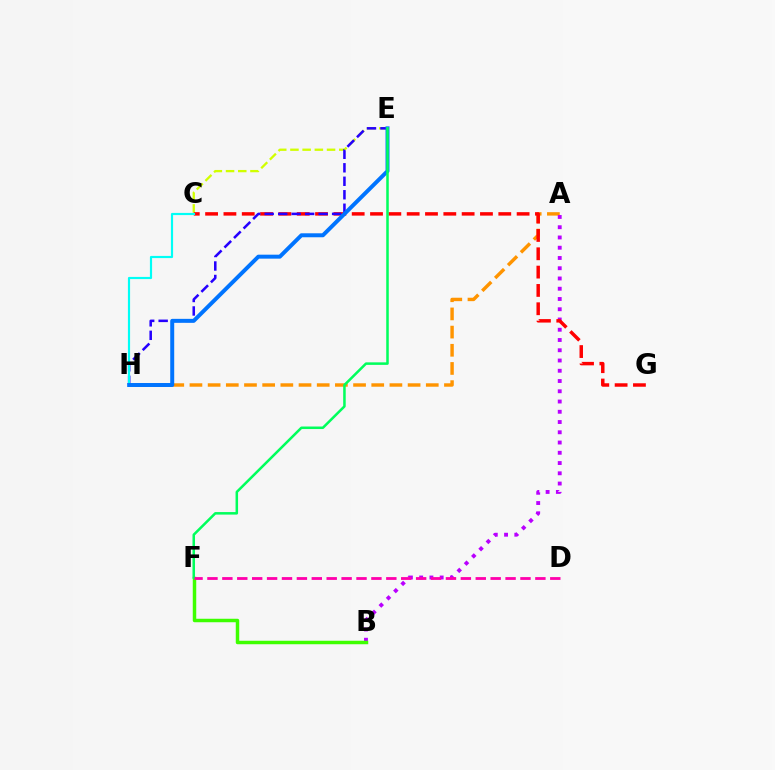{('A', 'H'): [{'color': '#ff9400', 'line_style': 'dashed', 'thickness': 2.47}], ('A', 'B'): [{'color': '#b900ff', 'line_style': 'dotted', 'thickness': 2.79}], ('C', 'E'): [{'color': '#d1ff00', 'line_style': 'dashed', 'thickness': 1.66}], ('C', 'G'): [{'color': '#ff0000', 'line_style': 'dashed', 'thickness': 2.49}], ('E', 'H'): [{'color': '#2500ff', 'line_style': 'dashed', 'thickness': 1.83}, {'color': '#0074ff', 'line_style': 'solid', 'thickness': 2.86}], ('C', 'H'): [{'color': '#00fff6', 'line_style': 'solid', 'thickness': 1.57}], ('B', 'F'): [{'color': '#3dff00', 'line_style': 'solid', 'thickness': 2.5}], ('E', 'F'): [{'color': '#00ff5c', 'line_style': 'solid', 'thickness': 1.82}], ('D', 'F'): [{'color': '#ff00ac', 'line_style': 'dashed', 'thickness': 2.02}]}